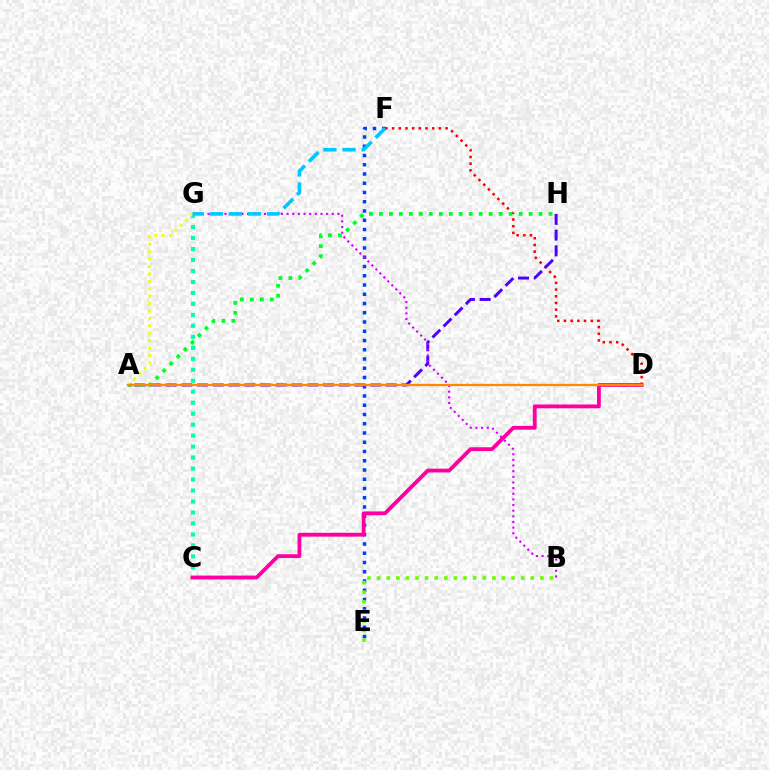{('E', 'F'): [{'color': '#003fff', 'line_style': 'dotted', 'thickness': 2.51}], ('D', 'F'): [{'color': '#ff0000', 'line_style': 'dotted', 'thickness': 1.82}], ('C', 'G'): [{'color': '#00ffaf', 'line_style': 'dotted', 'thickness': 2.98}], ('A', 'H'): [{'color': '#4f00ff', 'line_style': 'dashed', 'thickness': 2.14}, {'color': '#00ff27', 'line_style': 'dotted', 'thickness': 2.71}], ('B', 'G'): [{'color': '#d600ff', 'line_style': 'dotted', 'thickness': 1.53}], ('C', 'D'): [{'color': '#ff00a0', 'line_style': 'solid', 'thickness': 2.76}], ('A', 'G'): [{'color': '#eeff00', 'line_style': 'dotted', 'thickness': 2.01}], ('B', 'E'): [{'color': '#66ff00', 'line_style': 'dotted', 'thickness': 2.61}], ('A', 'D'): [{'color': '#ff8800', 'line_style': 'solid', 'thickness': 1.65}], ('F', 'G'): [{'color': '#00c7ff', 'line_style': 'dashed', 'thickness': 2.59}]}